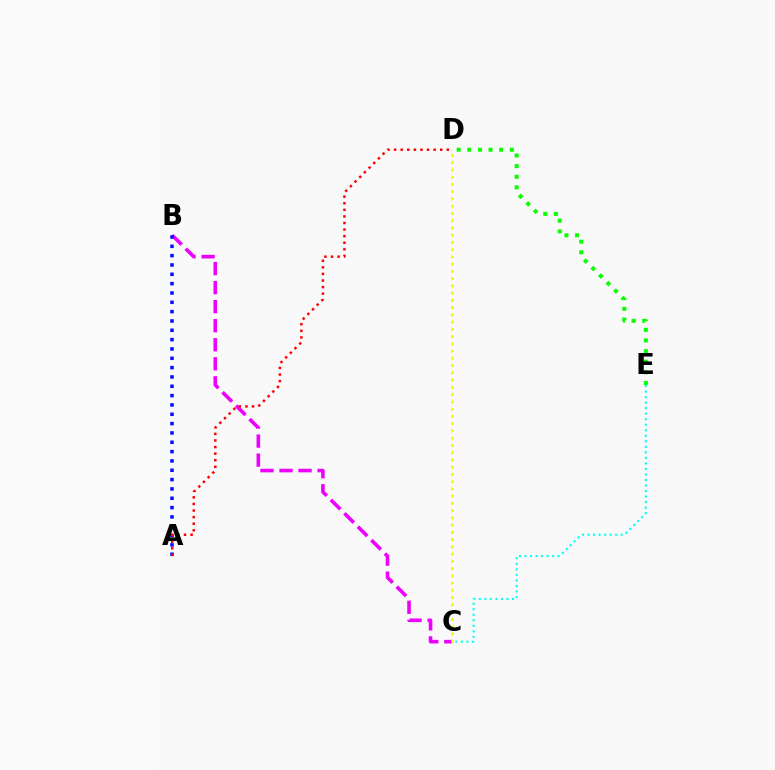{('B', 'C'): [{'color': '#ee00ff', 'line_style': 'dashed', 'thickness': 2.59}], ('D', 'E'): [{'color': '#08ff00', 'line_style': 'dotted', 'thickness': 2.89}], ('A', 'B'): [{'color': '#0010ff', 'line_style': 'dotted', 'thickness': 2.54}], ('A', 'D'): [{'color': '#ff0000', 'line_style': 'dotted', 'thickness': 1.79}], ('C', 'D'): [{'color': '#fcf500', 'line_style': 'dotted', 'thickness': 1.97}], ('C', 'E'): [{'color': '#00fff6', 'line_style': 'dotted', 'thickness': 1.5}]}